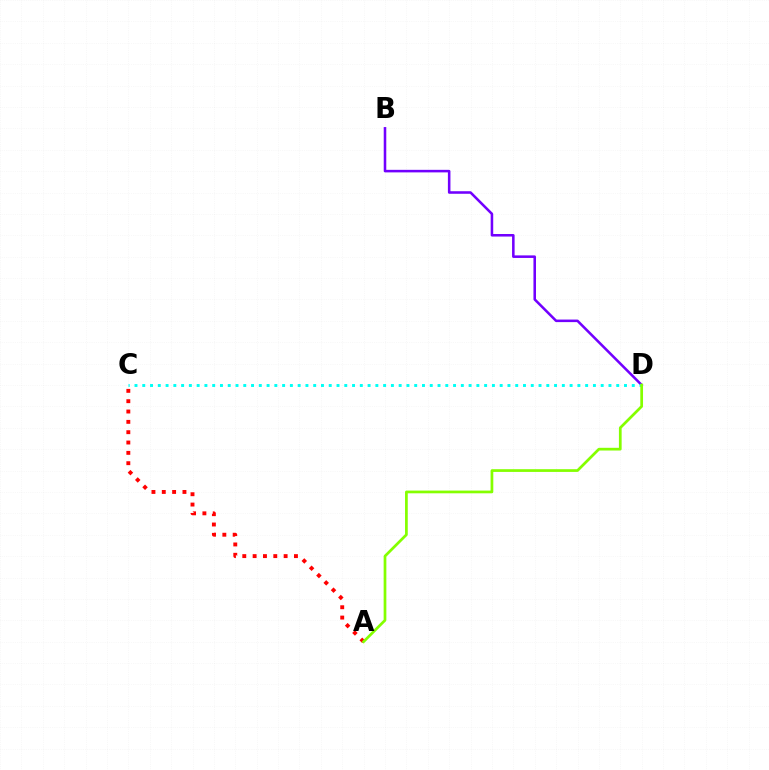{('A', 'C'): [{'color': '#ff0000', 'line_style': 'dotted', 'thickness': 2.81}], ('B', 'D'): [{'color': '#7200ff', 'line_style': 'solid', 'thickness': 1.84}], ('C', 'D'): [{'color': '#00fff6', 'line_style': 'dotted', 'thickness': 2.11}], ('A', 'D'): [{'color': '#84ff00', 'line_style': 'solid', 'thickness': 1.96}]}